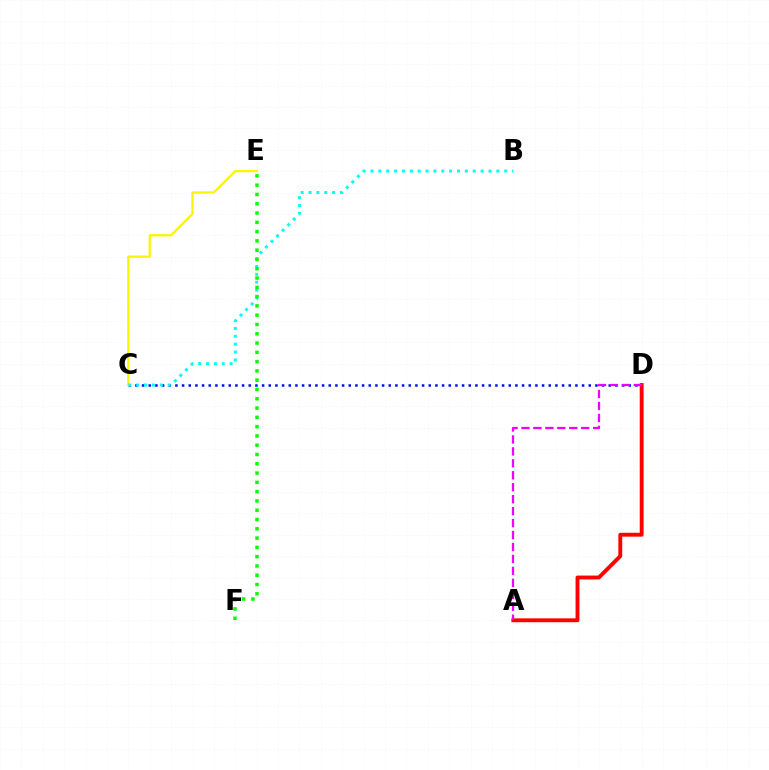{('C', 'D'): [{'color': '#0010ff', 'line_style': 'dotted', 'thickness': 1.81}], ('C', 'E'): [{'color': '#fcf500', 'line_style': 'solid', 'thickness': 1.66}], ('A', 'D'): [{'color': '#ff0000', 'line_style': 'solid', 'thickness': 2.79}, {'color': '#ee00ff', 'line_style': 'dashed', 'thickness': 1.62}], ('B', 'C'): [{'color': '#00fff6', 'line_style': 'dotted', 'thickness': 2.14}], ('E', 'F'): [{'color': '#08ff00', 'line_style': 'dotted', 'thickness': 2.52}]}